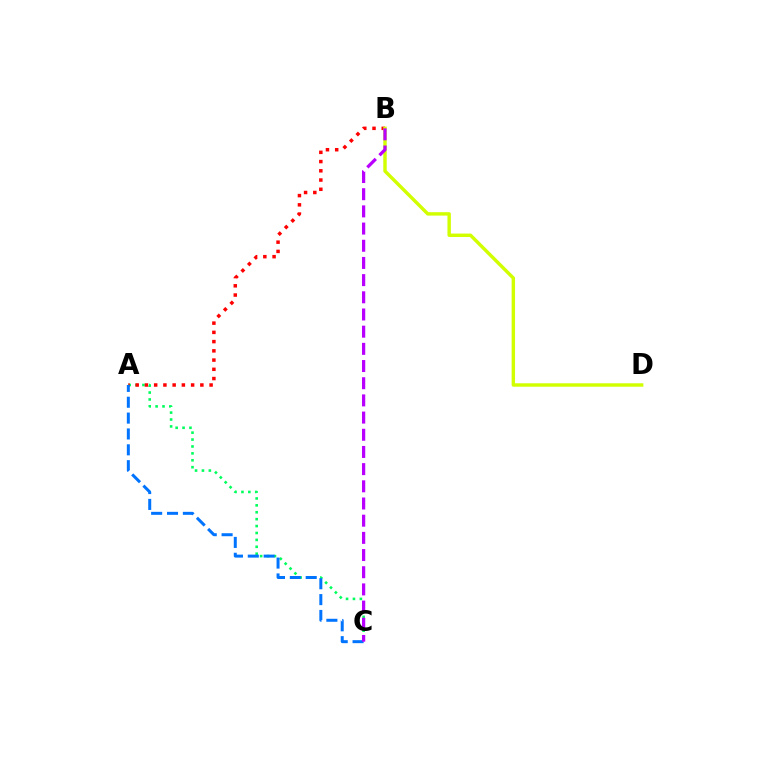{('A', 'C'): [{'color': '#00ff5c', 'line_style': 'dotted', 'thickness': 1.88}, {'color': '#0074ff', 'line_style': 'dashed', 'thickness': 2.15}], ('A', 'B'): [{'color': '#ff0000', 'line_style': 'dotted', 'thickness': 2.51}], ('B', 'D'): [{'color': '#d1ff00', 'line_style': 'solid', 'thickness': 2.47}], ('B', 'C'): [{'color': '#b900ff', 'line_style': 'dashed', 'thickness': 2.33}]}